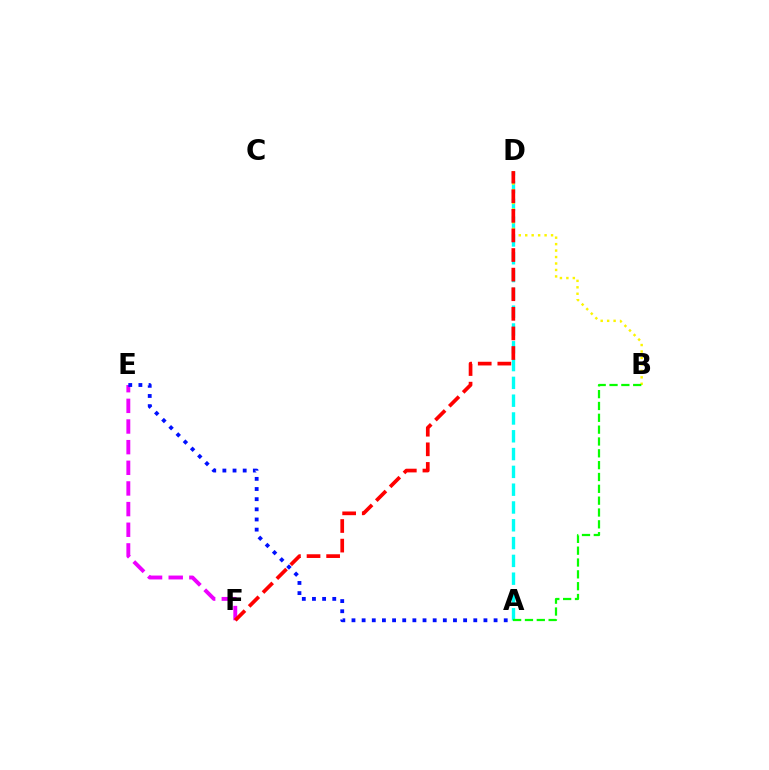{('A', 'D'): [{'color': '#00fff6', 'line_style': 'dashed', 'thickness': 2.42}], ('B', 'D'): [{'color': '#fcf500', 'line_style': 'dotted', 'thickness': 1.75}], ('E', 'F'): [{'color': '#ee00ff', 'line_style': 'dashed', 'thickness': 2.81}], ('A', 'B'): [{'color': '#08ff00', 'line_style': 'dashed', 'thickness': 1.61}], ('A', 'E'): [{'color': '#0010ff', 'line_style': 'dotted', 'thickness': 2.76}], ('D', 'F'): [{'color': '#ff0000', 'line_style': 'dashed', 'thickness': 2.66}]}